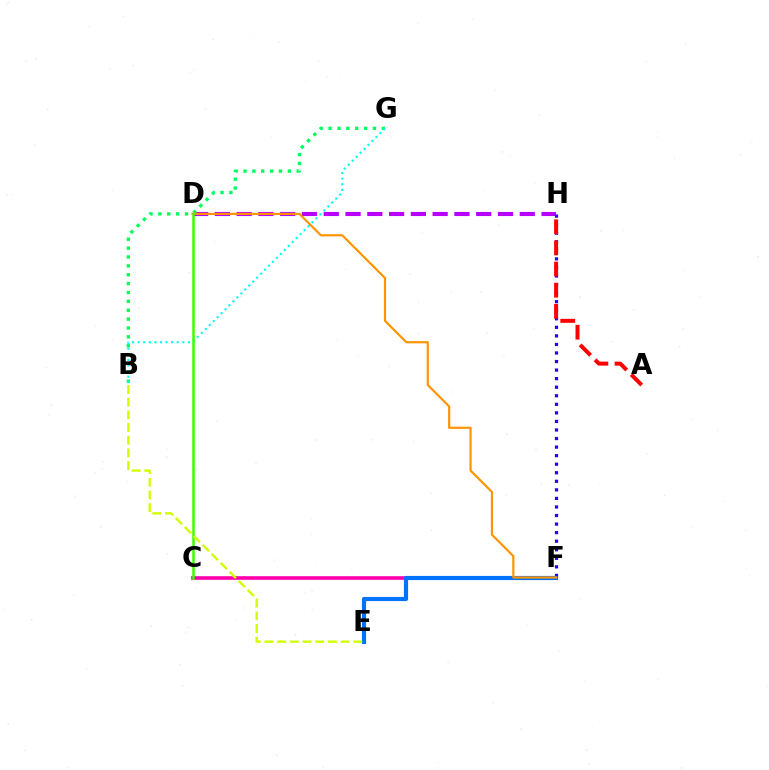{('D', 'H'): [{'color': '#b900ff', 'line_style': 'dashed', 'thickness': 2.96}], ('F', 'H'): [{'color': '#2500ff', 'line_style': 'dotted', 'thickness': 2.32}], ('C', 'F'): [{'color': '#ff00ac', 'line_style': 'solid', 'thickness': 2.62}], ('B', 'G'): [{'color': '#00ff5c', 'line_style': 'dotted', 'thickness': 2.41}, {'color': '#00fff6', 'line_style': 'dotted', 'thickness': 1.52}], ('E', 'F'): [{'color': '#0074ff', 'line_style': 'solid', 'thickness': 2.99}], ('D', 'F'): [{'color': '#ff9400', 'line_style': 'solid', 'thickness': 1.57}], ('C', 'D'): [{'color': '#3dff00', 'line_style': 'solid', 'thickness': 1.81}], ('B', 'E'): [{'color': '#d1ff00', 'line_style': 'dashed', 'thickness': 1.72}], ('A', 'H'): [{'color': '#ff0000', 'line_style': 'dashed', 'thickness': 2.87}]}